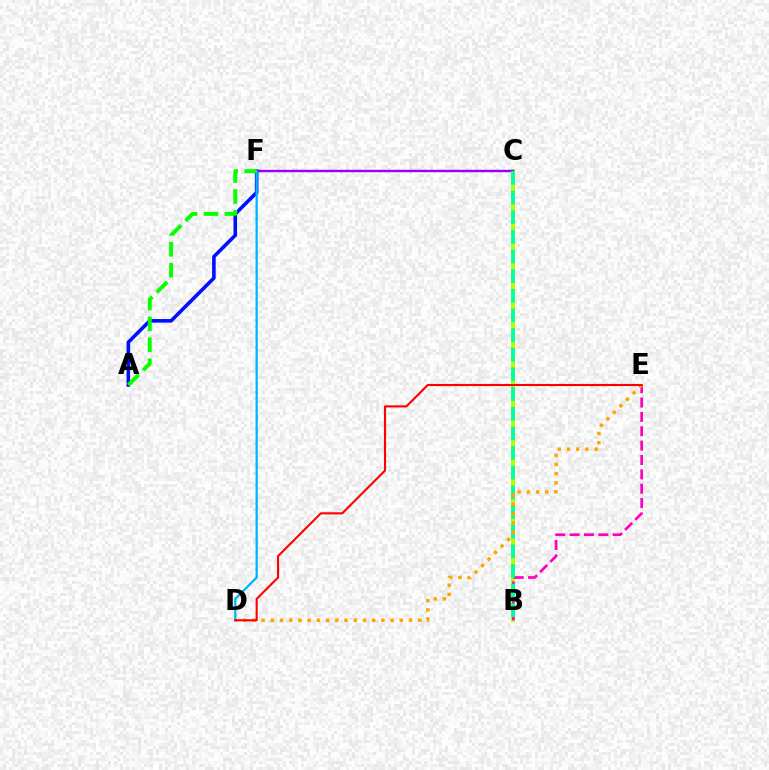{('B', 'C'): [{'color': '#b3ff00', 'line_style': 'solid', 'thickness': 2.9}, {'color': '#00ff9d', 'line_style': 'dashed', 'thickness': 2.67}], ('B', 'E'): [{'color': '#ff00bd', 'line_style': 'dashed', 'thickness': 1.95}], ('C', 'F'): [{'color': '#9b00ff', 'line_style': 'solid', 'thickness': 1.74}], ('A', 'F'): [{'color': '#0010ff', 'line_style': 'solid', 'thickness': 2.59}, {'color': '#08ff00', 'line_style': 'dashed', 'thickness': 2.84}], ('D', 'F'): [{'color': '#00b5ff', 'line_style': 'solid', 'thickness': 1.64}], ('D', 'E'): [{'color': '#ffa500', 'line_style': 'dotted', 'thickness': 2.5}, {'color': '#ff0000', 'line_style': 'solid', 'thickness': 1.52}]}